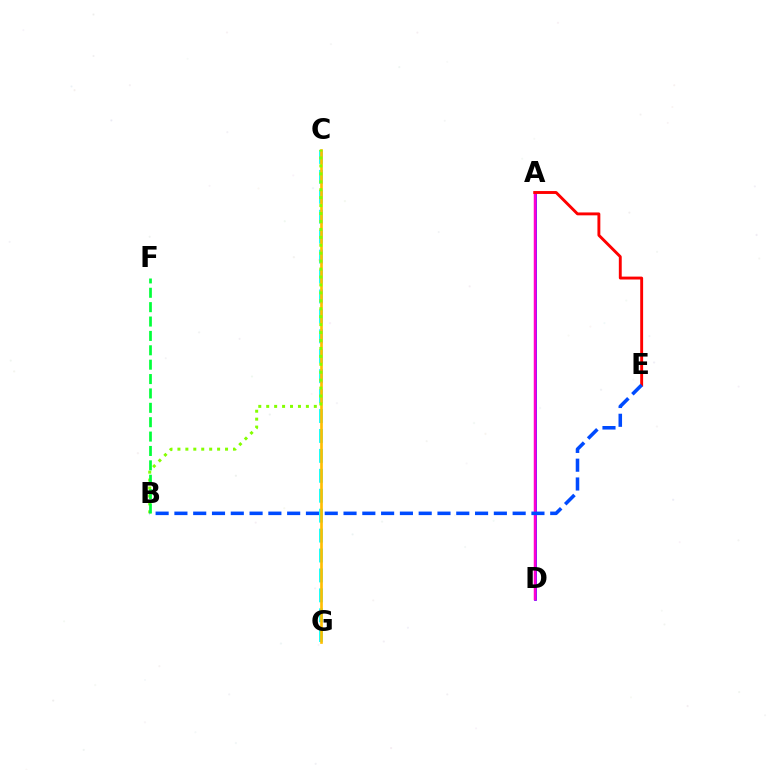{('A', 'D'): [{'color': '#7200ff', 'line_style': 'solid', 'thickness': 1.98}, {'color': '#ff00cf', 'line_style': 'solid', 'thickness': 1.8}], ('C', 'G'): [{'color': '#00fff6', 'line_style': 'dashed', 'thickness': 2.71}, {'color': '#ffbd00', 'line_style': 'solid', 'thickness': 1.91}], ('B', 'C'): [{'color': '#84ff00', 'line_style': 'dotted', 'thickness': 2.16}], ('B', 'F'): [{'color': '#00ff39', 'line_style': 'dashed', 'thickness': 1.95}], ('A', 'E'): [{'color': '#ff0000', 'line_style': 'solid', 'thickness': 2.09}], ('B', 'E'): [{'color': '#004bff', 'line_style': 'dashed', 'thickness': 2.55}]}